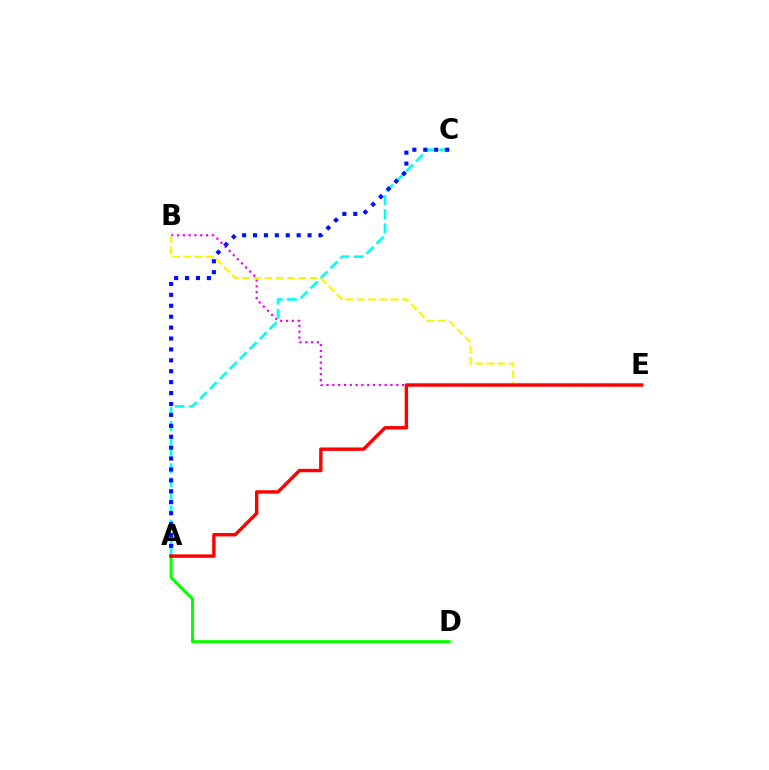{('B', 'E'): [{'color': '#ee00ff', 'line_style': 'dotted', 'thickness': 1.58}, {'color': '#fcf500', 'line_style': 'dashed', 'thickness': 1.53}], ('A', 'C'): [{'color': '#00fff6', 'line_style': 'dashed', 'thickness': 1.91}, {'color': '#0010ff', 'line_style': 'dotted', 'thickness': 2.96}], ('A', 'D'): [{'color': '#08ff00', 'line_style': 'solid', 'thickness': 2.19}], ('A', 'E'): [{'color': '#ff0000', 'line_style': 'solid', 'thickness': 2.46}]}